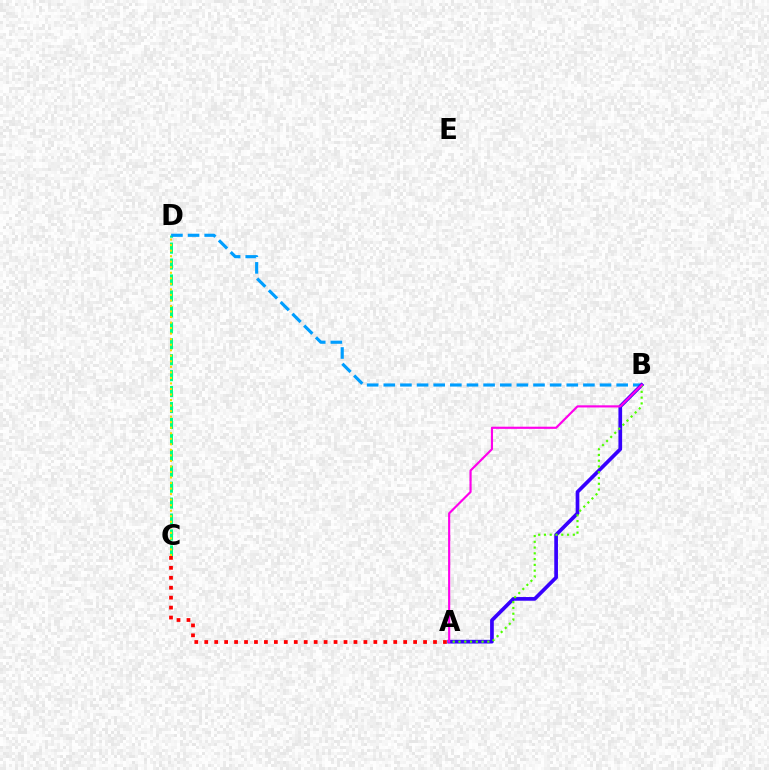{('C', 'D'): [{'color': '#00ff86', 'line_style': 'dashed', 'thickness': 2.17}, {'color': '#ffd500', 'line_style': 'dotted', 'thickness': 1.5}], ('B', 'D'): [{'color': '#009eff', 'line_style': 'dashed', 'thickness': 2.26}], ('A', 'B'): [{'color': '#3700ff', 'line_style': 'solid', 'thickness': 2.66}, {'color': '#4fff00', 'line_style': 'dotted', 'thickness': 1.57}, {'color': '#ff00ed', 'line_style': 'solid', 'thickness': 1.56}], ('A', 'C'): [{'color': '#ff0000', 'line_style': 'dotted', 'thickness': 2.7}]}